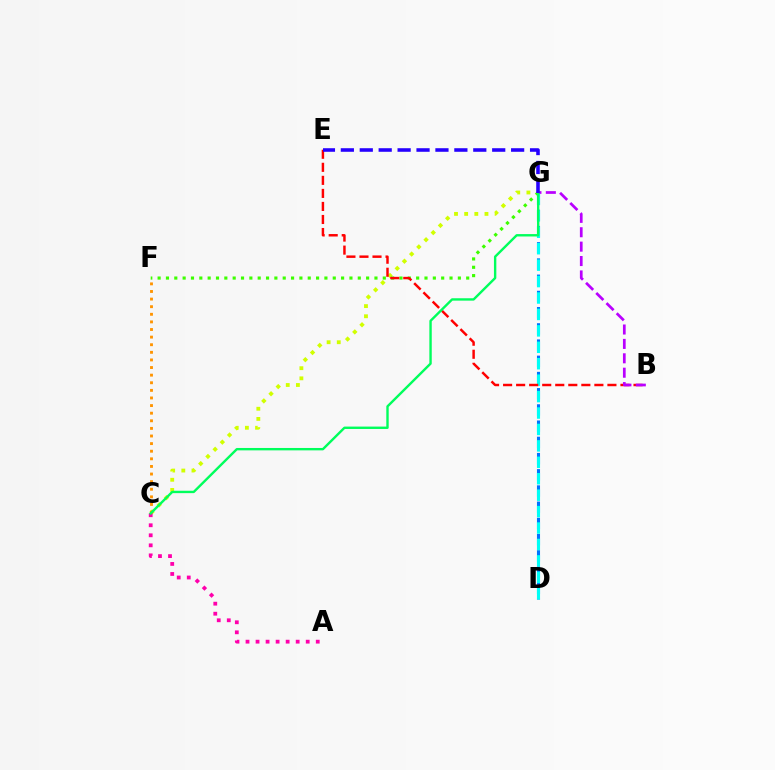{('D', 'G'): [{'color': '#0074ff', 'line_style': 'dashed', 'thickness': 2.2}, {'color': '#00fff6', 'line_style': 'dashed', 'thickness': 2.23}], ('C', 'G'): [{'color': '#d1ff00', 'line_style': 'dotted', 'thickness': 2.76}, {'color': '#00ff5c', 'line_style': 'solid', 'thickness': 1.72}], ('C', 'F'): [{'color': '#ff9400', 'line_style': 'dotted', 'thickness': 2.07}], ('F', 'G'): [{'color': '#3dff00', 'line_style': 'dotted', 'thickness': 2.27}], ('A', 'C'): [{'color': '#ff00ac', 'line_style': 'dotted', 'thickness': 2.73}], ('B', 'E'): [{'color': '#ff0000', 'line_style': 'dashed', 'thickness': 1.77}], ('B', 'G'): [{'color': '#b900ff', 'line_style': 'dashed', 'thickness': 1.96}], ('E', 'G'): [{'color': '#2500ff', 'line_style': 'dashed', 'thickness': 2.57}]}